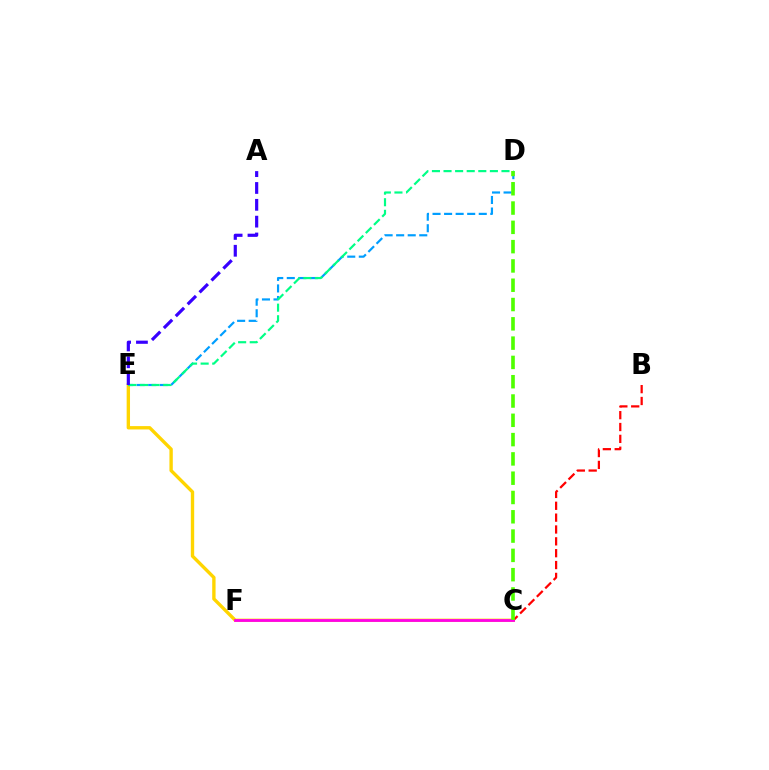{('C', 'E'): [{'color': '#ffd500', 'line_style': 'solid', 'thickness': 2.42}], ('D', 'E'): [{'color': '#009eff', 'line_style': 'dashed', 'thickness': 1.57}, {'color': '#00ff86', 'line_style': 'dashed', 'thickness': 1.57}], ('B', 'C'): [{'color': '#ff0000', 'line_style': 'dashed', 'thickness': 1.61}], ('C', 'F'): [{'color': '#ff00ed', 'line_style': 'solid', 'thickness': 2.0}], ('C', 'D'): [{'color': '#4fff00', 'line_style': 'dashed', 'thickness': 2.62}], ('A', 'E'): [{'color': '#3700ff', 'line_style': 'dashed', 'thickness': 2.29}]}